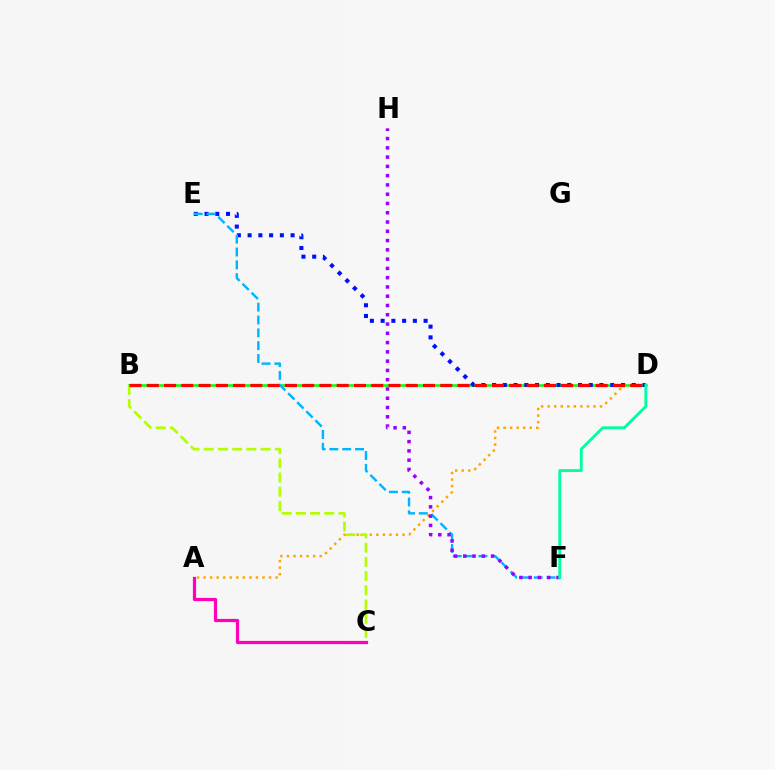{('A', 'D'): [{'color': '#ffa500', 'line_style': 'dotted', 'thickness': 1.78}], ('B', 'D'): [{'color': '#08ff00', 'line_style': 'solid', 'thickness': 1.85}, {'color': '#ff0000', 'line_style': 'dashed', 'thickness': 2.35}], ('D', 'E'): [{'color': '#0010ff', 'line_style': 'dotted', 'thickness': 2.92}], ('E', 'F'): [{'color': '#00b5ff', 'line_style': 'dashed', 'thickness': 1.74}], ('B', 'C'): [{'color': '#b3ff00', 'line_style': 'dashed', 'thickness': 1.93}], ('F', 'H'): [{'color': '#9b00ff', 'line_style': 'dotted', 'thickness': 2.52}], ('D', 'F'): [{'color': '#00ff9d', 'line_style': 'solid', 'thickness': 2.05}], ('A', 'C'): [{'color': '#ff00bd', 'line_style': 'solid', 'thickness': 2.32}]}